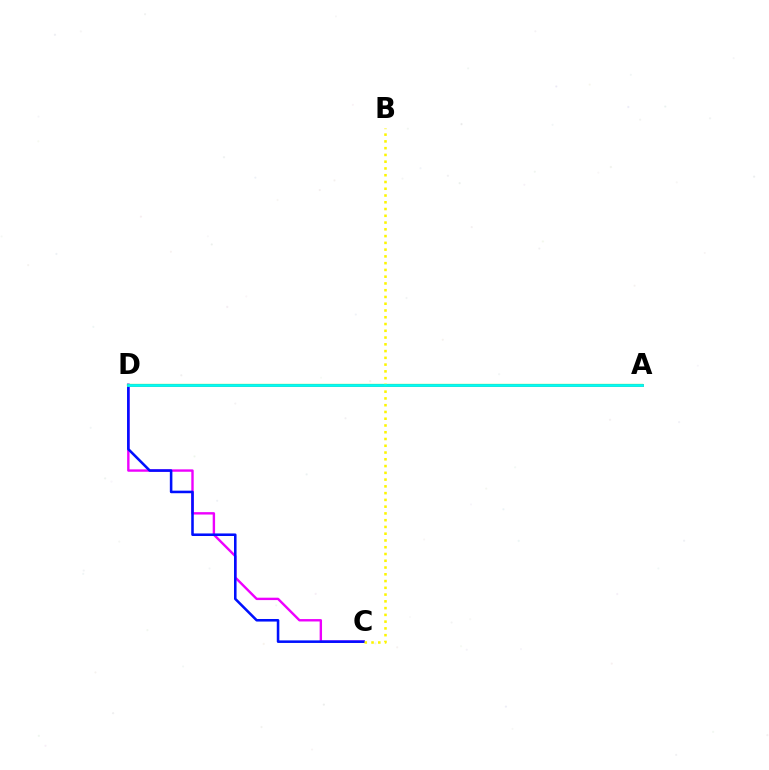{('C', 'D'): [{'color': '#ee00ff', 'line_style': 'solid', 'thickness': 1.73}, {'color': '#0010ff', 'line_style': 'solid', 'thickness': 1.84}], ('A', 'D'): [{'color': '#08ff00', 'line_style': 'solid', 'thickness': 1.6}, {'color': '#ff0000', 'line_style': 'solid', 'thickness': 1.97}, {'color': '#00fff6', 'line_style': 'solid', 'thickness': 2.02}], ('B', 'C'): [{'color': '#fcf500', 'line_style': 'dotted', 'thickness': 1.84}]}